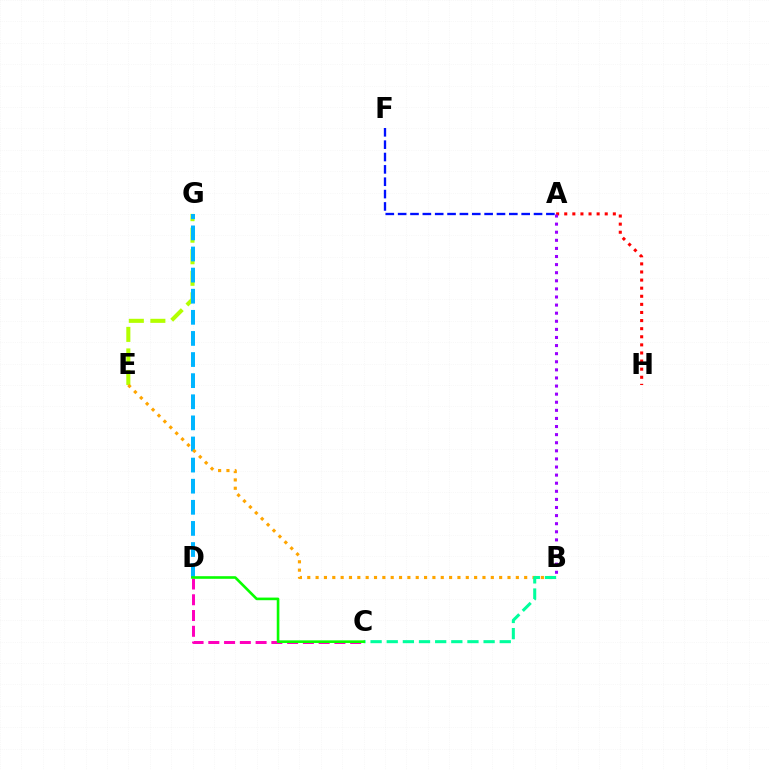{('E', 'G'): [{'color': '#b3ff00', 'line_style': 'dashed', 'thickness': 2.93}], ('D', 'G'): [{'color': '#00b5ff', 'line_style': 'dashed', 'thickness': 2.87}], ('A', 'H'): [{'color': '#ff0000', 'line_style': 'dotted', 'thickness': 2.2}], ('B', 'E'): [{'color': '#ffa500', 'line_style': 'dotted', 'thickness': 2.27}], ('A', 'B'): [{'color': '#9b00ff', 'line_style': 'dotted', 'thickness': 2.2}], ('B', 'C'): [{'color': '#00ff9d', 'line_style': 'dashed', 'thickness': 2.19}], ('A', 'F'): [{'color': '#0010ff', 'line_style': 'dashed', 'thickness': 1.68}], ('C', 'D'): [{'color': '#ff00bd', 'line_style': 'dashed', 'thickness': 2.14}, {'color': '#08ff00', 'line_style': 'solid', 'thickness': 1.89}]}